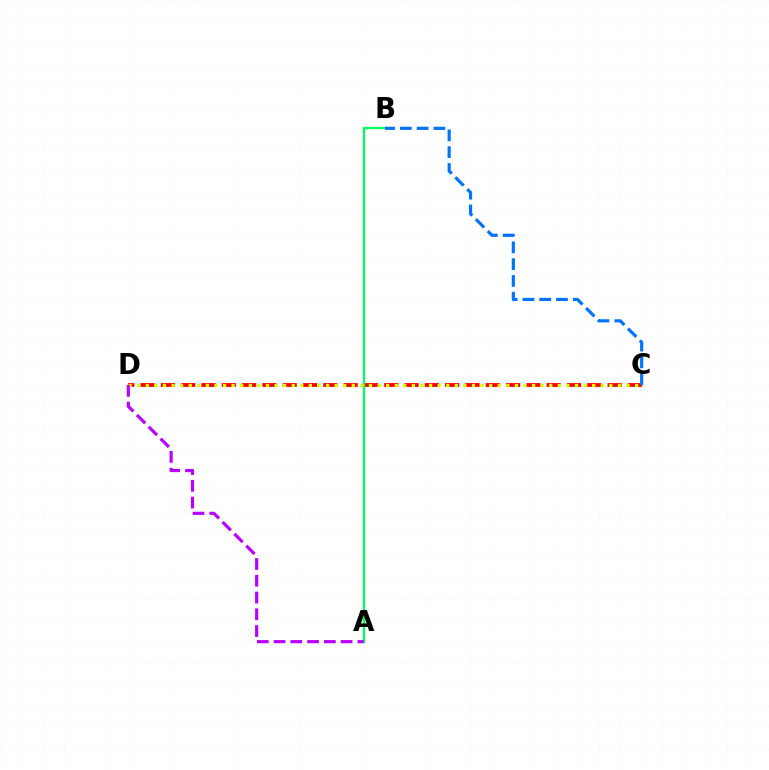{('C', 'D'): [{'color': '#ff0000', 'line_style': 'dashed', 'thickness': 2.76}, {'color': '#d1ff00', 'line_style': 'dotted', 'thickness': 2.33}], ('A', 'B'): [{'color': '#00ff5c', 'line_style': 'solid', 'thickness': 1.64}], ('B', 'C'): [{'color': '#0074ff', 'line_style': 'dashed', 'thickness': 2.28}], ('A', 'D'): [{'color': '#b900ff', 'line_style': 'dashed', 'thickness': 2.28}]}